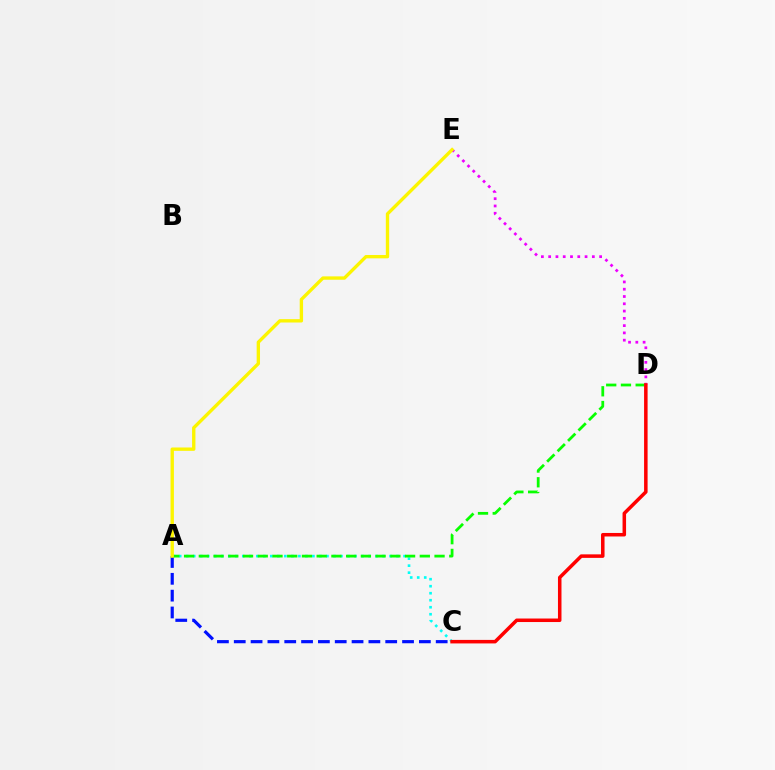{('A', 'C'): [{'color': '#00fff6', 'line_style': 'dotted', 'thickness': 1.9}, {'color': '#0010ff', 'line_style': 'dashed', 'thickness': 2.29}], ('D', 'E'): [{'color': '#ee00ff', 'line_style': 'dotted', 'thickness': 1.98}], ('A', 'D'): [{'color': '#08ff00', 'line_style': 'dashed', 'thickness': 2.0}], ('C', 'D'): [{'color': '#ff0000', 'line_style': 'solid', 'thickness': 2.53}], ('A', 'E'): [{'color': '#fcf500', 'line_style': 'solid', 'thickness': 2.42}]}